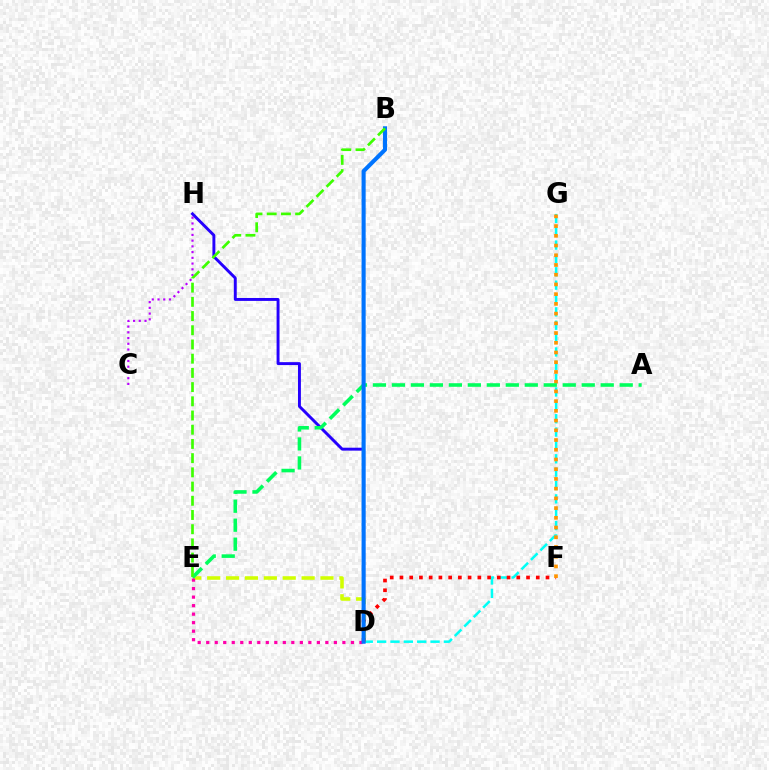{('D', 'G'): [{'color': '#00fff6', 'line_style': 'dashed', 'thickness': 1.81}], ('D', 'E'): [{'color': '#d1ff00', 'line_style': 'dashed', 'thickness': 2.57}, {'color': '#ff00ac', 'line_style': 'dotted', 'thickness': 2.31}], ('D', 'F'): [{'color': '#ff0000', 'line_style': 'dotted', 'thickness': 2.65}], ('F', 'G'): [{'color': '#ff9400', 'line_style': 'dotted', 'thickness': 2.64}], ('D', 'H'): [{'color': '#2500ff', 'line_style': 'solid', 'thickness': 2.1}], ('C', 'H'): [{'color': '#b900ff', 'line_style': 'dotted', 'thickness': 1.56}], ('A', 'E'): [{'color': '#00ff5c', 'line_style': 'dashed', 'thickness': 2.58}], ('B', 'D'): [{'color': '#0074ff', 'line_style': 'solid', 'thickness': 2.95}], ('B', 'E'): [{'color': '#3dff00', 'line_style': 'dashed', 'thickness': 1.93}]}